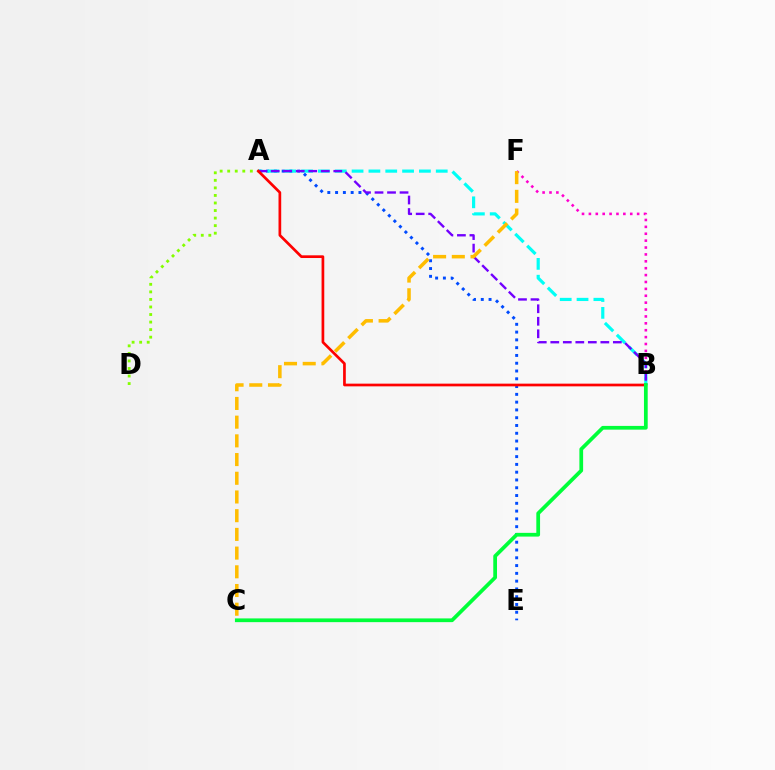{('A', 'E'): [{'color': '#004bff', 'line_style': 'dotted', 'thickness': 2.11}], ('B', 'F'): [{'color': '#ff00cf', 'line_style': 'dotted', 'thickness': 1.87}], ('A', 'D'): [{'color': '#84ff00', 'line_style': 'dotted', 'thickness': 2.05}], ('A', 'B'): [{'color': '#00fff6', 'line_style': 'dashed', 'thickness': 2.29}, {'color': '#7200ff', 'line_style': 'dashed', 'thickness': 1.7}, {'color': '#ff0000', 'line_style': 'solid', 'thickness': 1.95}], ('C', 'F'): [{'color': '#ffbd00', 'line_style': 'dashed', 'thickness': 2.54}], ('B', 'C'): [{'color': '#00ff39', 'line_style': 'solid', 'thickness': 2.69}]}